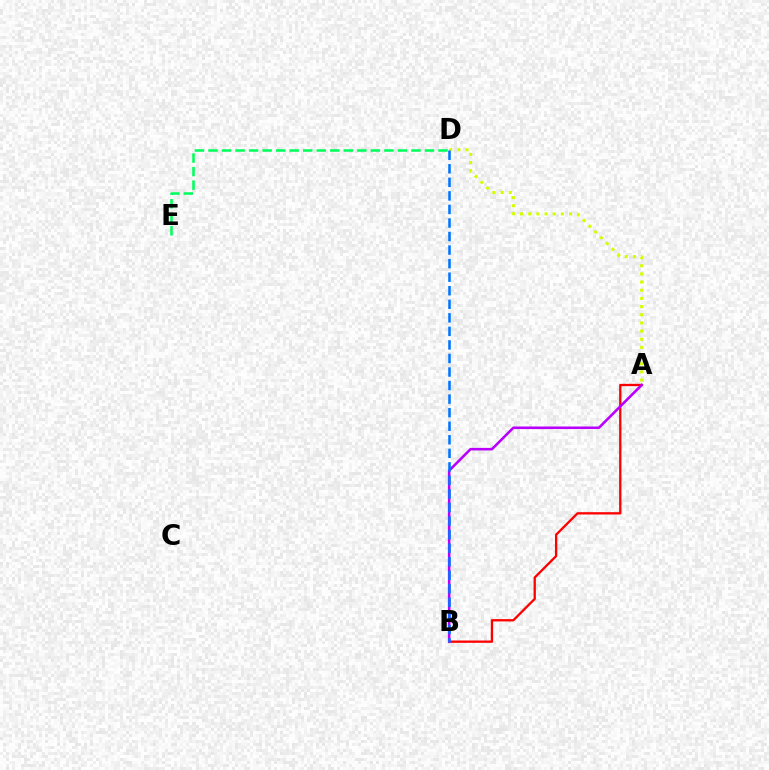{('A', 'B'): [{'color': '#ff0000', 'line_style': 'solid', 'thickness': 1.66}, {'color': '#b900ff', 'line_style': 'solid', 'thickness': 1.85}], ('A', 'D'): [{'color': '#d1ff00', 'line_style': 'dotted', 'thickness': 2.22}], ('B', 'D'): [{'color': '#0074ff', 'line_style': 'dashed', 'thickness': 1.84}], ('D', 'E'): [{'color': '#00ff5c', 'line_style': 'dashed', 'thickness': 1.84}]}